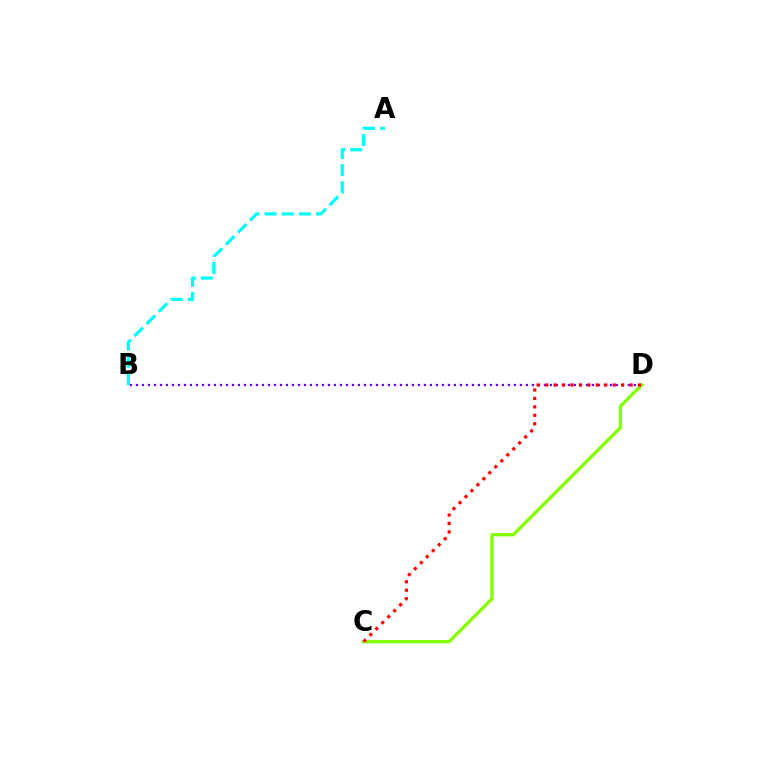{('B', 'D'): [{'color': '#7200ff', 'line_style': 'dotted', 'thickness': 1.63}], ('C', 'D'): [{'color': '#84ff00', 'line_style': 'solid', 'thickness': 2.38}, {'color': '#ff0000', 'line_style': 'dotted', 'thickness': 2.29}], ('A', 'B'): [{'color': '#00fff6', 'line_style': 'dashed', 'thickness': 2.33}]}